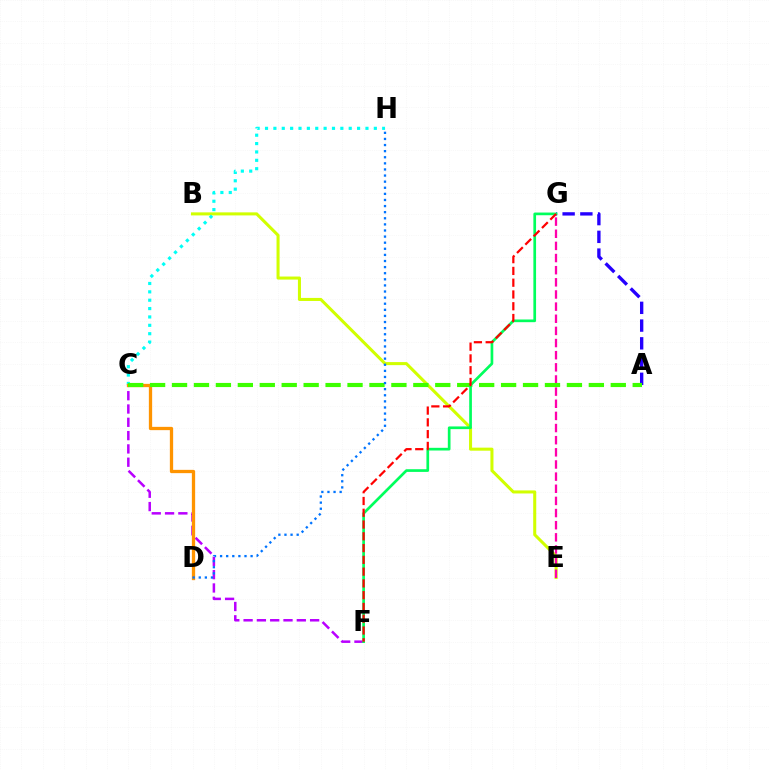{('C', 'F'): [{'color': '#b900ff', 'line_style': 'dashed', 'thickness': 1.81}], ('B', 'E'): [{'color': '#d1ff00', 'line_style': 'solid', 'thickness': 2.19}], ('C', 'H'): [{'color': '#00fff6', 'line_style': 'dotted', 'thickness': 2.27}], ('A', 'G'): [{'color': '#2500ff', 'line_style': 'dashed', 'thickness': 2.41}], ('E', 'G'): [{'color': '#ff00ac', 'line_style': 'dashed', 'thickness': 1.65}], ('C', 'D'): [{'color': '#ff9400', 'line_style': 'solid', 'thickness': 2.37}], ('A', 'C'): [{'color': '#3dff00', 'line_style': 'dashed', 'thickness': 2.98}], ('F', 'G'): [{'color': '#00ff5c', 'line_style': 'solid', 'thickness': 1.94}, {'color': '#ff0000', 'line_style': 'dashed', 'thickness': 1.6}], ('D', 'H'): [{'color': '#0074ff', 'line_style': 'dotted', 'thickness': 1.66}]}